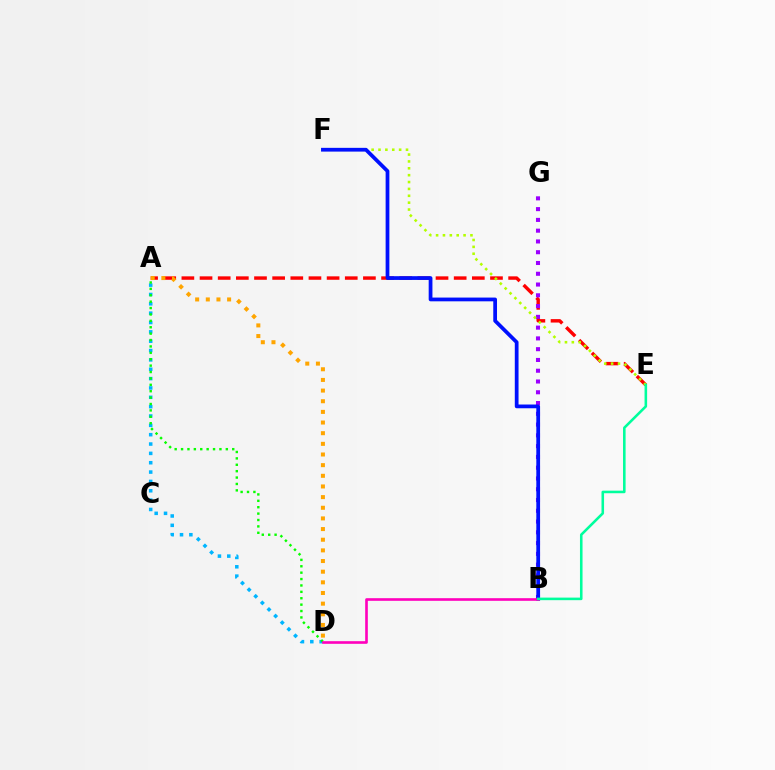{('A', 'E'): [{'color': '#ff0000', 'line_style': 'dashed', 'thickness': 2.47}], ('B', 'G'): [{'color': '#9b00ff', 'line_style': 'dotted', 'thickness': 2.93}], ('E', 'F'): [{'color': '#b3ff00', 'line_style': 'dotted', 'thickness': 1.87}], ('A', 'D'): [{'color': '#ffa500', 'line_style': 'dotted', 'thickness': 2.89}, {'color': '#00b5ff', 'line_style': 'dotted', 'thickness': 2.54}, {'color': '#08ff00', 'line_style': 'dotted', 'thickness': 1.74}], ('B', 'F'): [{'color': '#0010ff', 'line_style': 'solid', 'thickness': 2.7}], ('B', 'D'): [{'color': '#ff00bd', 'line_style': 'solid', 'thickness': 1.89}], ('B', 'E'): [{'color': '#00ff9d', 'line_style': 'solid', 'thickness': 1.85}]}